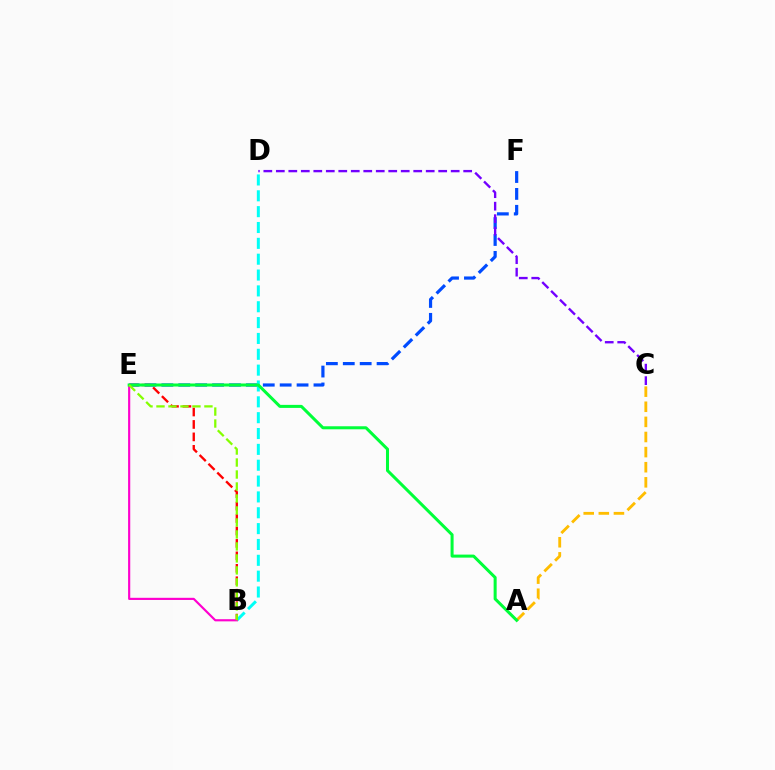{('E', 'F'): [{'color': '#004bff', 'line_style': 'dashed', 'thickness': 2.3}], ('B', 'D'): [{'color': '#00fff6', 'line_style': 'dashed', 'thickness': 2.15}], ('B', 'E'): [{'color': '#ff0000', 'line_style': 'dashed', 'thickness': 1.69}, {'color': '#ff00cf', 'line_style': 'solid', 'thickness': 1.55}, {'color': '#84ff00', 'line_style': 'dashed', 'thickness': 1.63}], ('A', 'C'): [{'color': '#ffbd00', 'line_style': 'dashed', 'thickness': 2.05}], ('A', 'E'): [{'color': '#00ff39', 'line_style': 'solid', 'thickness': 2.18}], ('C', 'D'): [{'color': '#7200ff', 'line_style': 'dashed', 'thickness': 1.7}]}